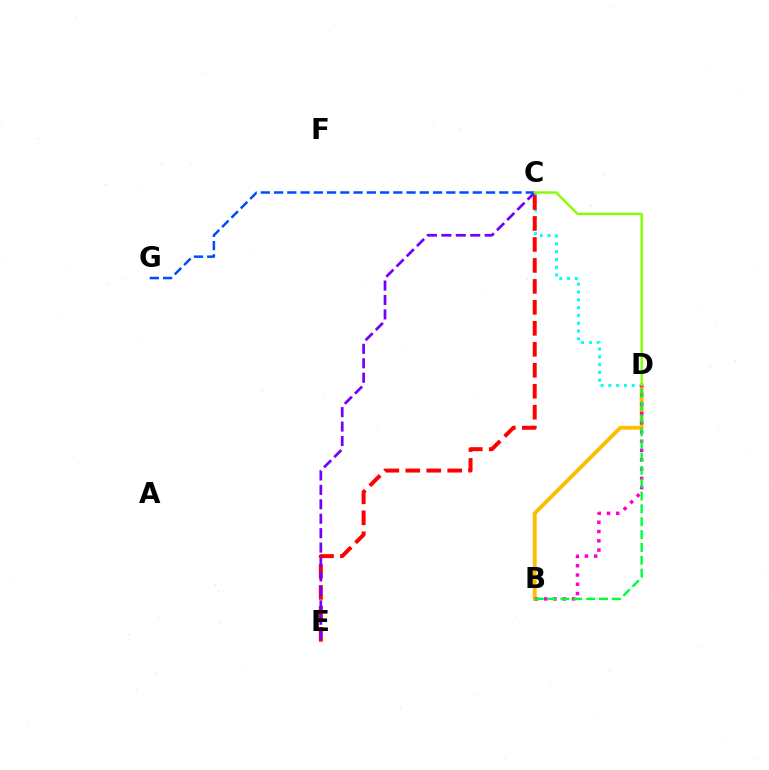{('B', 'D'): [{'color': '#ffbd00', 'line_style': 'solid', 'thickness': 2.78}, {'color': '#ff00cf', 'line_style': 'dotted', 'thickness': 2.52}, {'color': '#00ff39', 'line_style': 'dashed', 'thickness': 1.75}], ('C', 'D'): [{'color': '#00fff6', 'line_style': 'dotted', 'thickness': 2.12}, {'color': '#84ff00', 'line_style': 'solid', 'thickness': 1.72}], ('C', 'E'): [{'color': '#ff0000', 'line_style': 'dashed', 'thickness': 2.85}, {'color': '#7200ff', 'line_style': 'dashed', 'thickness': 1.96}], ('C', 'G'): [{'color': '#004bff', 'line_style': 'dashed', 'thickness': 1.8}]}